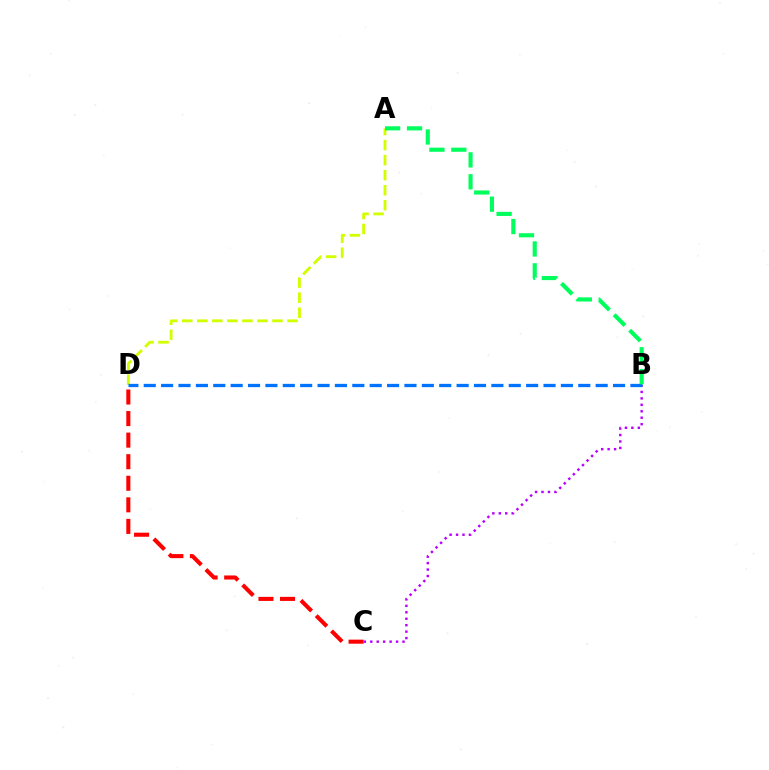{('C', 'D'): [{'color': '#ff0000', 'line_style': 'dashed', 'thickness': 2.93}], ('B', 'C'): [{'color': '#b900ff', 'line_style': 'dotted', 'thickness': 1.75}], ('A', 'D'): [{'color': '#d1ff00', 'line_style': 'dashed', 'thickness': 2.04}], ('B', 'D'): [{'color': '#0074ff', 'line_style': 'dashed', 'thickness': 2.36}], ('A', 'B'): [{'color': '#00ff5c', 'line_style': 'dashed', 'thickness': 2.97}]}